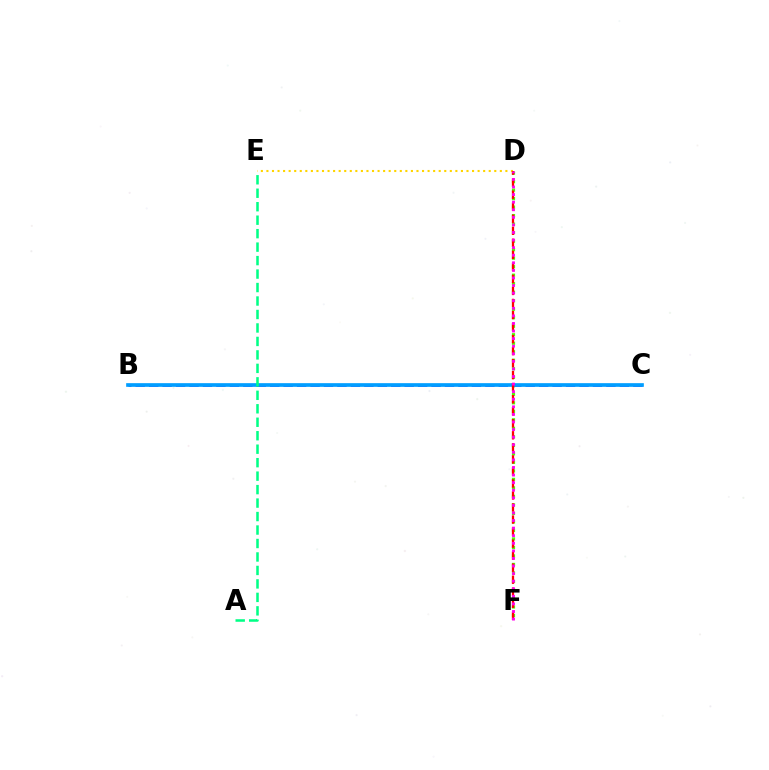{('D', 'F'): [{'color': '#4fff00', 'line_style': 'dotted', 'thickness': 2.31}, {'color': '#ff0000', 'line_style': 'dashed', 'thickness': 1.63}, {'color': '#ff00ed', 'line_style': 'dotted', 'thickness': 2.06}], ('B', 'C'): [{'color': '#3700ff', 'line_style': 'dashed', 'thickness': 1.83}, {'color': '#009eff', 'line_style': 'solid', 'thickness': 2.65}], ('A', 'E'): [{'color': '#00ff86', 'line_style': 'dashed', 'thickness': 1.83}], ('D', 'E'): [{'color': '#ffd500', 'line_style': 'dotted', 'thickness': 1.51}]}